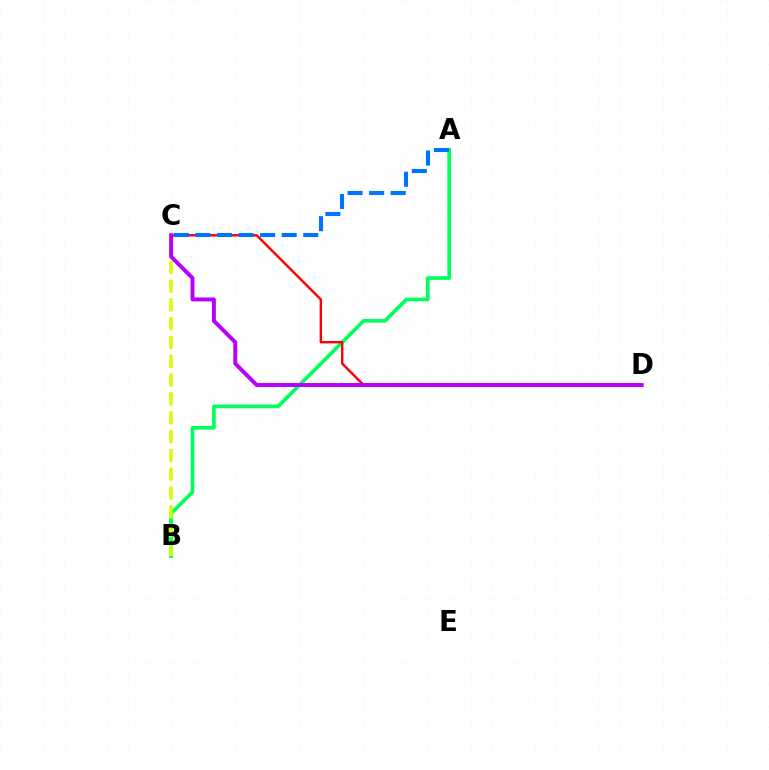{('A', 'B'): [{'color': '#00ff5c', 'line_style': 'solid', 'thickness': 2.64}], ('C', 'D'): [{'color': '#ff0000', 'line_style': 'solid', 'thickness': 1.73}, {'color': '#b900ff', 'line_style': 'solid', 'thickness': 2.84}], ('B', 'C'): [{'color': '#d1ff00', 'line_style': 'dashed', 'thickness': 2.56}], ('A', 'C'): [{'color': '#0074ff', 'line_style': 'dashed', 'thickness': 2.93}]}